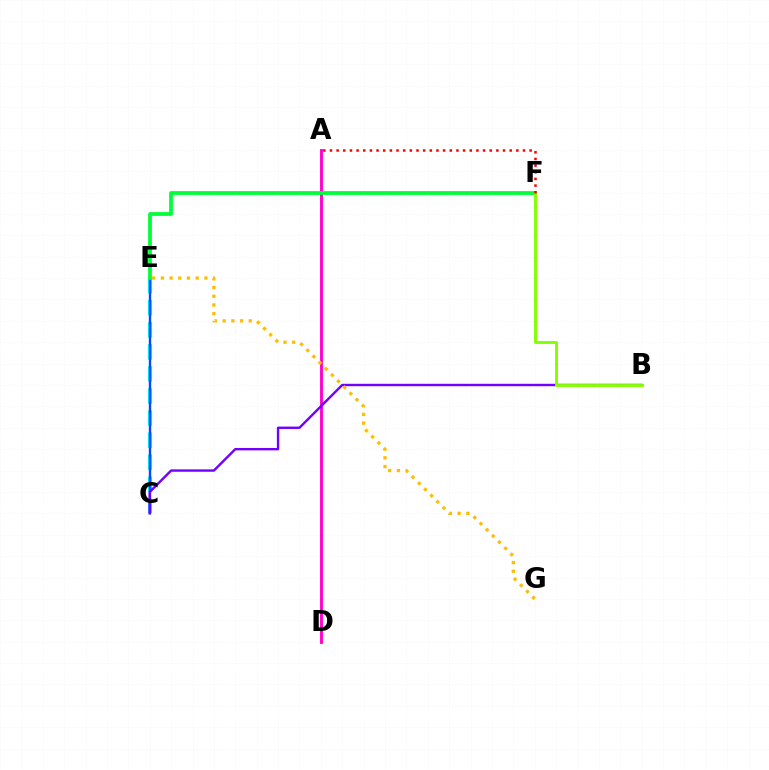{('C', 'E'): [{'color': '#00fff6', 'line_style': 'dashed', 'thickness': 3.0}, {'color': '#004bff', 'line_style': 'solid', 'thickness': 1.7}], ('A', 'D'): [{'color': '#ff00cf', 'line_style': 'solid', 'thickness': 2.07}], ('B', 'C'): [{'color': '#7200ff', 'line_style': 'solid', 'thickness': 1.73}], ('E', 'F'): [{'color': '#00ff39', 'line_style': 'solid', 'thickness': 2.72}], ('E', 'G'): [{'color': '#ffbd00', 'line_style': 'dotted', 'thickness': 2.37}], ('B', 'F'): [{'color': '#84ff00', 'line_style': 'solid', 'thickness': 2.09}], ('A', 'F'): [{'color': '#ff0000', 'line_style': 'dotted', 'thickness': 1.81}]}